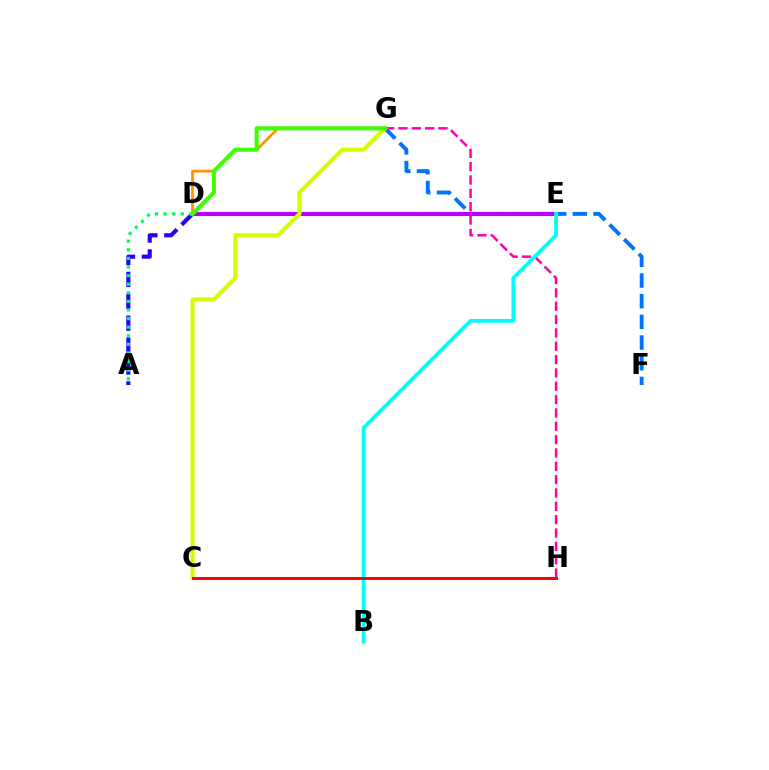{('F', 'G'): [{'color': '#0074ff', 'line_style': 'dashed', 'thickness': 2.81}], ('G', 'H'): [{'color': '#ff00ac', 'line_style': 'dashed', 'thickness': 1.81}], ('D', 'G'): [{'color': '#ff9400', 'line_style': 'solid', 'thickness': 1.97}, {'color': '#3dff00', 'line_style': 'solid', 'thickness': 2.91}], ('A', 'D'): [{'color': '#2500ff', 'line_style': 'dashed', 'thickness': 2.98}, {'color': '#00ff5c', 'line_style': 'dotted', 'thickness': 2.33}], ('D', 'E'): [{'color': '#b900ff', 'line_style': 'solid', 'thickness': 2.95}], ('C', 'G'): [{'color': '#d1ff00', 'line_style': 'solid', 'thickness': 2.91}], ('B', 'E'): [{'color': '#00fff6', 'line_style': 'solid', 'thickness': 2.73}], ('C', 'H'): [{'color': '#ff0000', 'line_style': 'solid', 'thickness': 2.14}]}